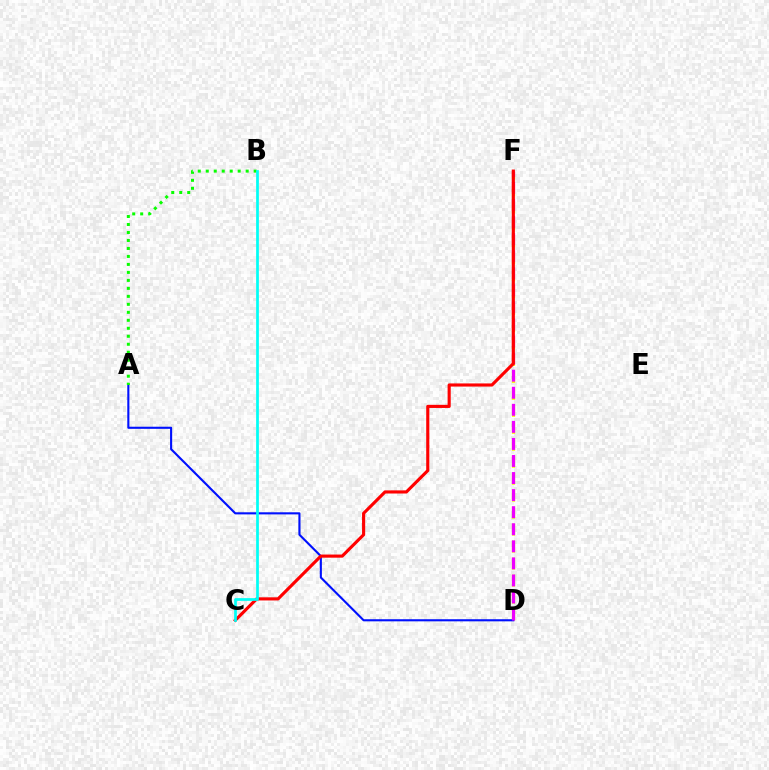{('D', 'F'): [{'color': '#fcf500', 'line_style': 'dashed', 'thickness': 2.31}, {'color': '#ee00ff', 'line_style': 'dashed', 'thickness': 2.32}], ('A', 'D'): [{'color': '#0010ff', 'line_style': 'solid', 'thickness': 1.52}], ('A', 'B'): [{'color': '#08ff00', 'line_style': 'dotted', 'thickness': 2.17}], ('C', 'F'): [{'color': '#ff0000', 'line_style': 'solid', 'thickness': 2.26}], ('B', 'C'): [{'color': '#00fff6', 'line_style': 'solid', 'thickness': 1.96}]}